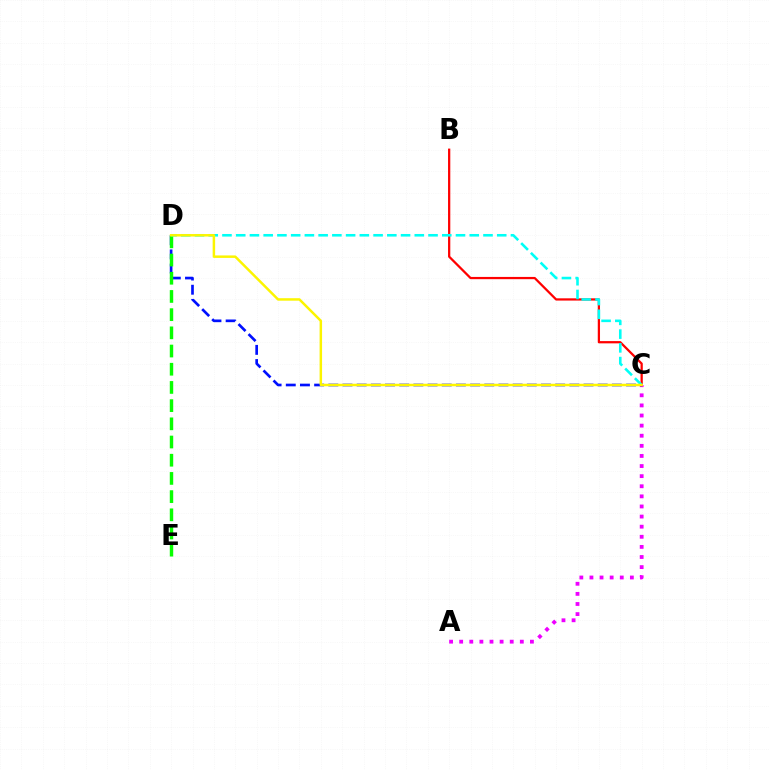{('A', 'C'): [{'color': '#ee00ff', 'line_style': 'dotted', 'thickness': 2.75}], ('C', 'D'): [{'color': '#0010ff', 'line_style': 'dashed', 'thickness': 1.93}, {'color': '#00fff6', 'line_style': 'dashed', 'thickness': 1.87}, {'color': '#fcf500', 'line_style': 'solid', 'thickness': 1.79}], ('D', 'E'): [{'color': '#08ff00', 'line_style': 'dashed', 'thickness': 2.47}], ('B', 'C'): [{'color': '#ff0000', 'line_style': 'solid', 'thickness': 1.62}]}